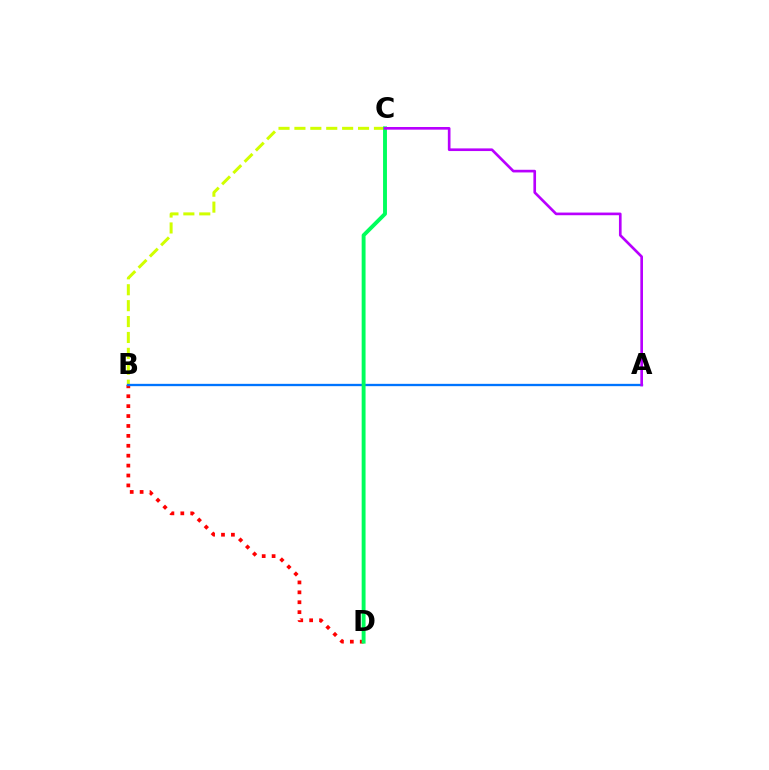{('B', 'C'): [{'color': '#d1ff00', 'line_style': 'dashed', 'thickness': 2.16}], ('B', 'D'): [{'color': '#ff0000', 'line_style': 'dotted', 'thickness': 2.69}], ('A', 'B'): [{'color': '#0074ff', 'line_style': 'solid', 'thickness': 1.67}], ('C', 'D'): [{'color': '#00ff5c', 'line_style': 'solid', 'thickness': 2.8}], ('A', 'C'): [{'color': '#b900ff', 'line_style': 'solid', 'thickness': 1.91}]}